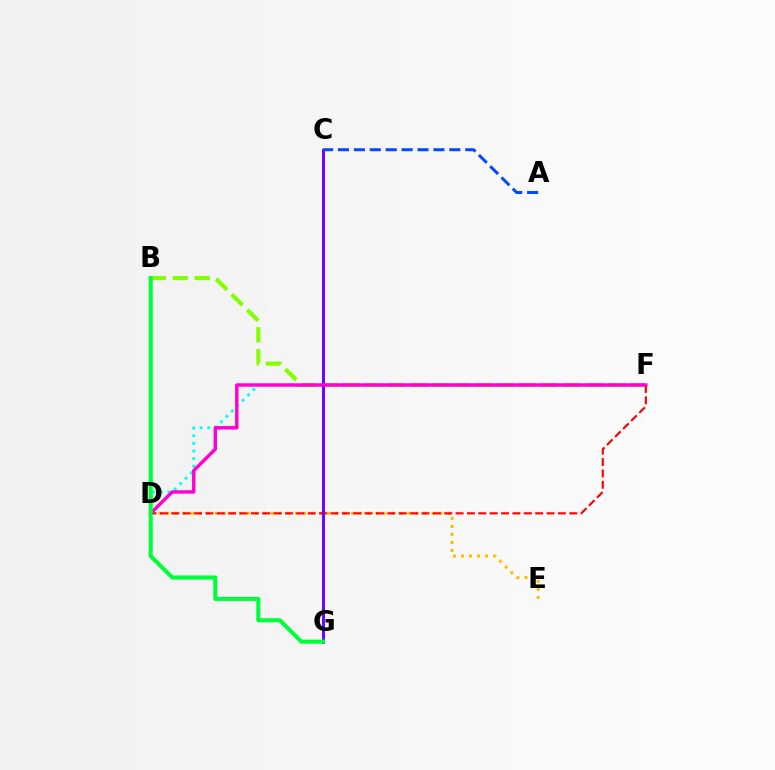{('D', 'F'): [{'color': '#00fff6', 'line_style': 'dotted', 'thickness': 2.07}, {'color': '#ff0000', 'line_style': 'dashed', 'thickness': 1.54}, {'color': '#ff00cf', 'line_style': 'solid', 'thickness': 2.46}], ('B', 'F'): [{'color': '#84ff00', 'line_style': 'dashed', 'thickness': 2.98}], ('D', 'E'): [{'color': '#ffbd00', 'line_style': 'dotted', 'thickness': 2.18}], ('C', 'G'): [{'color': '#7200ff', 'line_style': 'solid', 'thickness': 2.12}], ('A', 'C'): [{'color': '#004bff', 'line_style': 'dashed', 'thickness': 2.16}], ('B', 'G'): [{'color': '#00ff39', 'line_style': 'solid', 'thickness': 2.93}]}